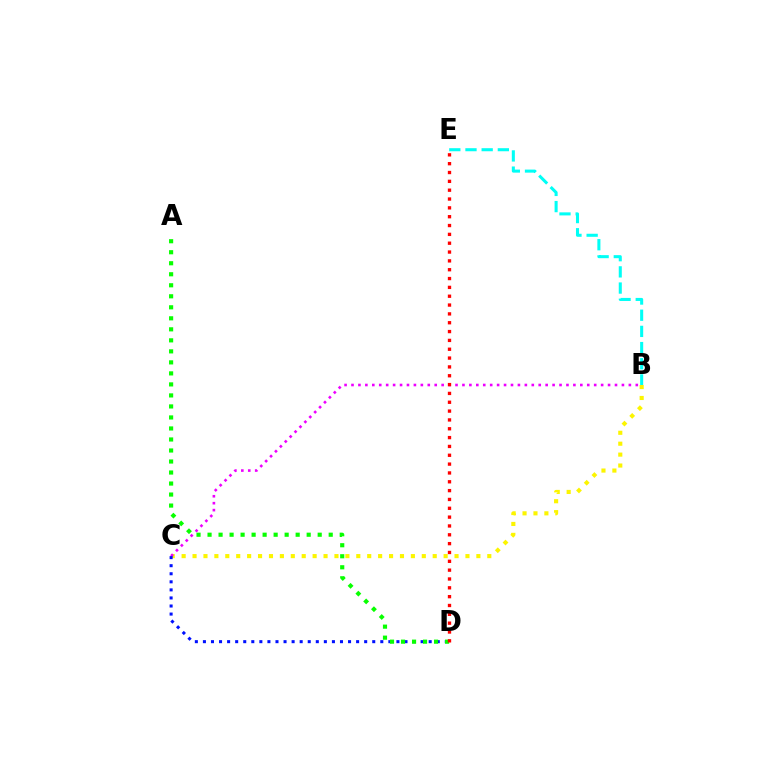{('B', 'C'): [{'color': '#fcf500', 'line_style': 'dotted', 'thickness': 2.97}, {'color': '#ee00ff', 'line_style': 'dotted', 'thickness': 1.88}], ('B', 'E'): [{'color': '#00fff6', 'line_style': 'dashed', 'thickness': 2.2}], ('C', 'D'): [{'color': '#0010ff', 'line_style': 'dotted', 'thickness': 2.19}], ('A', 'D'): [{'color': '#08ff00', 'line_style': 'dotted', 'thickness': 2.99}], ('D', 'E'): [{'color': '#ff0000', 'line_style': 'dotted', 'thickness': 2.4}]}